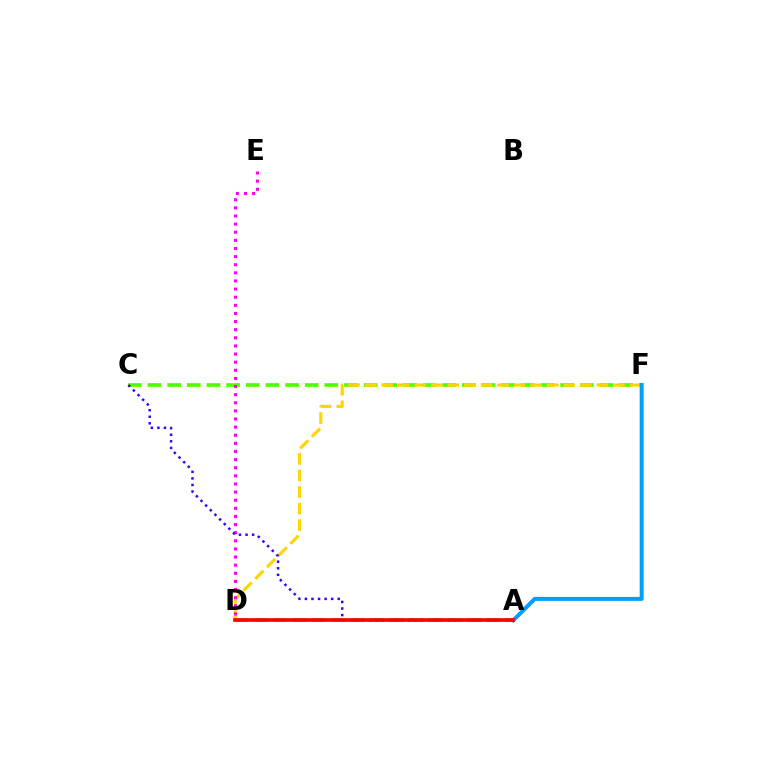{('A', 'D'): [{'color': '#00ff86', 'line_style': 'dashed', 'thickness': 2.63}, {'color': '#ff0000', 'line_style': 'solid', 'thickness': 2.63}], ('C', 'F'): [{'color': '#4fff00', 'line_style': 'dashed', 'thickness': 2.67}], ('D', 'F'): [{'color': '#ffd500', 'line_style': 'dashed', 'thickness': 2.25}], ('D', 'E'): [{'color': '#ff00ed', 'line_style': 'dotted', 'thickness': 2.21}], ('A', 'F'): [{'color': '#009eff', 'line_style': 'solid', 'thickness': 2.88}], ('A', 'C'): [{'color': '#3700ff', 'line_style': 'dotted', 'thickness': 1.78}]}